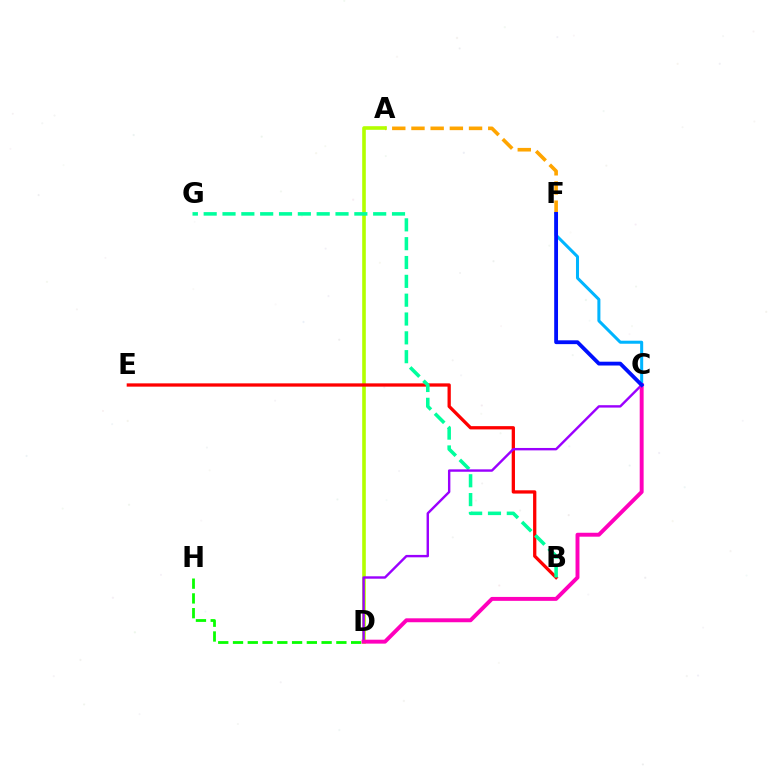{('A', 'F'): [{'color': '#ffa500', 'line_style': 'dashed', 'thickness': 2.61}], ('A', 'D'): [{'color': '#b3ff00', 'line_style': 'solid', 'thickness': 2.61}], ('B', 'E'): [{'color': '#ff0000', 'line_style': 'solid', 'thickness': 2.36}], ('B', 'G'): [{'color': '#00ff9d', 'line_style': 'dashed', 'thickness': 2.56}], ('C', 'D'): [{'color': '#9b00ff', 'line_style': 'solid', 'thickness': 1.73}, {'color': '#ff00bd', 'line_style': 'solid', 'thickness': 2.83}], ('D', 'H'): [{'color': '#08ff00', 'line_style': 'dashed', 'thickness': 2.01}], ('C', 'F'): [{'color': '#00b5ff', 'line_style': 'solid', 'thickness': 2.18}, {'color': '#0010ff', 'line_style': 'solid', 'thickness': 2.75}]}